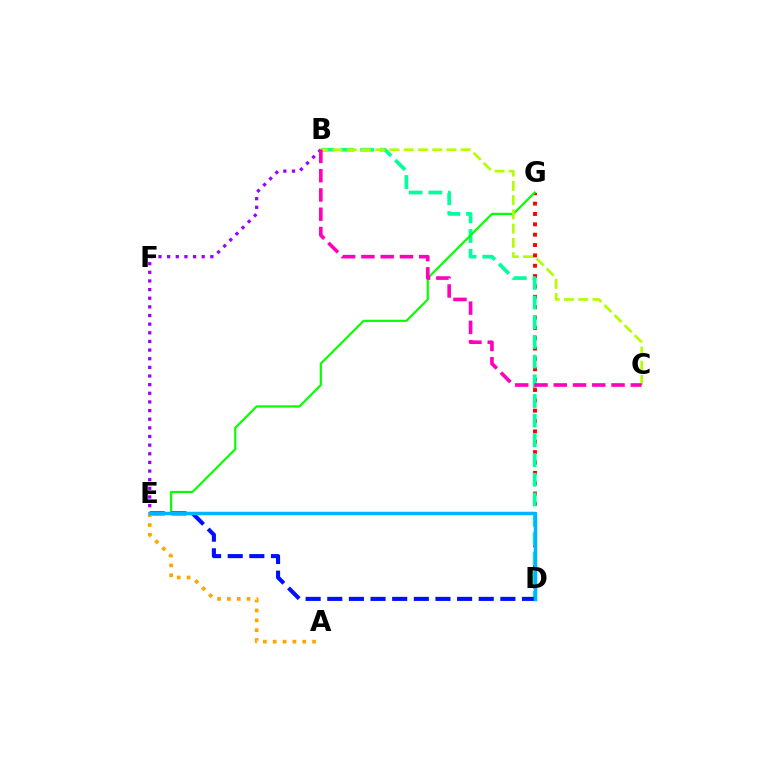{('D', 'G'): [{'color': '#ff0000', 'line_style': 'dotted', 'thickness': 2.81}], ('B', 'D'): [{'color': '#00ff9d', 'line_style': 'dashed', 'thickness': 2.68}], ('E', 'G'): [{'color': '#08ff00', 'line_style': 'solid', 'thickness': 1.58}], ('B', 'C'): [{'color': '#b3ff00', 'line_style': 'dashed', 'thickness': 1.94}, {'color': '#ff00bd', 'line_style': 'dashed', 'thickness': 2.62}], ('B', 'E'): [{'color': '#9b00ff', 'line_style': 'dotted', 'thickness': 2.35}], ('D', 'E'): [{'color': '#0010ff', 'line_style': 'dashed', 'thickness': 2.94}, {'color': '#00b5ff', 'line_style': 'solid', 'thickness': 2.52}], ('A', 'E'): [{'color': '#ffa500', 'line_style': 'dotted', 'thickness': 2.67}]}